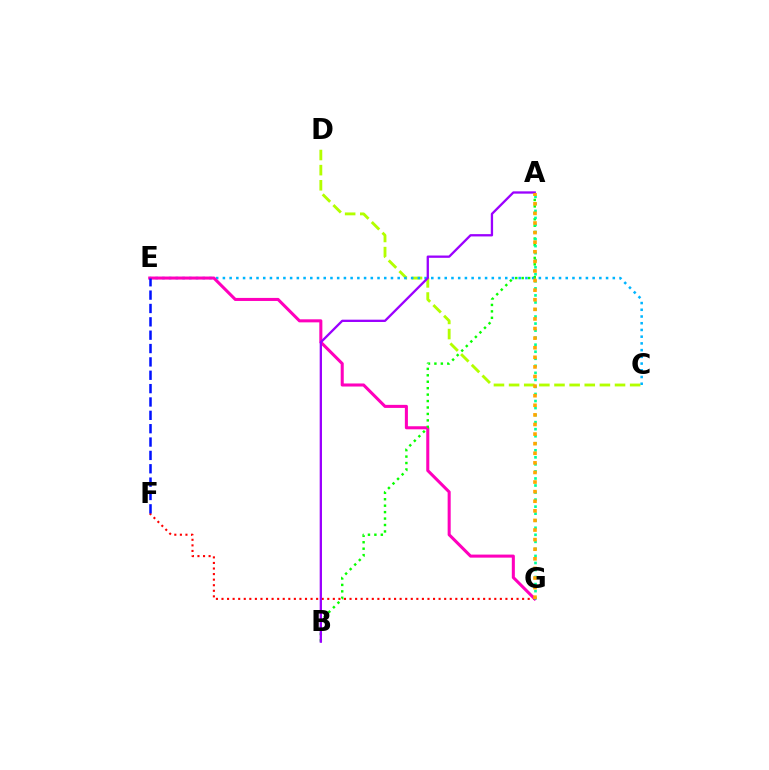{('C', 'D'): [{'color': '#b3ff00', 'line_style': 'dashed', 'thickness': 2.06}], ('F', 'G'): [{'color': '#ff0000', 'line_style': 'dotted', 'thickness': 1.51}], ('C', 'E'): [{'color': '#00b5ff', 'line_style': 'dotted', 'thickness': 1.83}], ('E', 'G'): [{'color': '#ff00bd', 'line_style': 'solid', 'thickness': 2.2}], ('A', 'B'): [{'color': '#08ff00', 'line_style': 'dotted', 'thickness': 1.75}, {'color': '#9b00ff', 'line_style': 'solid', 'thickness': 1.66}], ('E', 'F'): [{'color': '#0010ff', 'line_style': 'dashed', 'thickness': 1.81}], ('A', 'G'): [{'color': '#00ff9d', 'line_style': 'dotted', 'thickness': 1.91}, {'color': '#ffa500', 'line_style': 'dotted', 'thickness': 2.61}]}